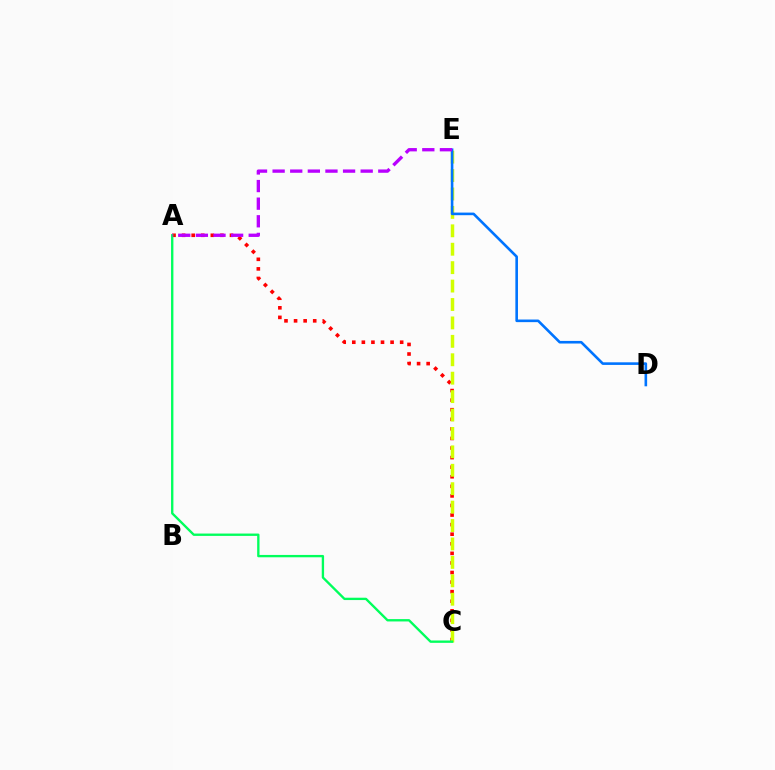{('A', 'C'): [{'color': '#ff0000', 'line_style': 'dotted', 'thickness': 2.6}, {'color': '#00ff5c', 'line_style': 'solid', 'thickness': 1.69}], ('C', 'E'): [{'color': '#d1ff00', 'line_style': 'dashed', 'thickness': 2.5}], ('D', 'E'): [{'color': '#0074ff', 'line_style': 'solid', 'thickness': 1.88}], ('A', 'E'): [{'color': '#b900ff', 'line_style': 'dashed', 'thickness': 2.39}]}